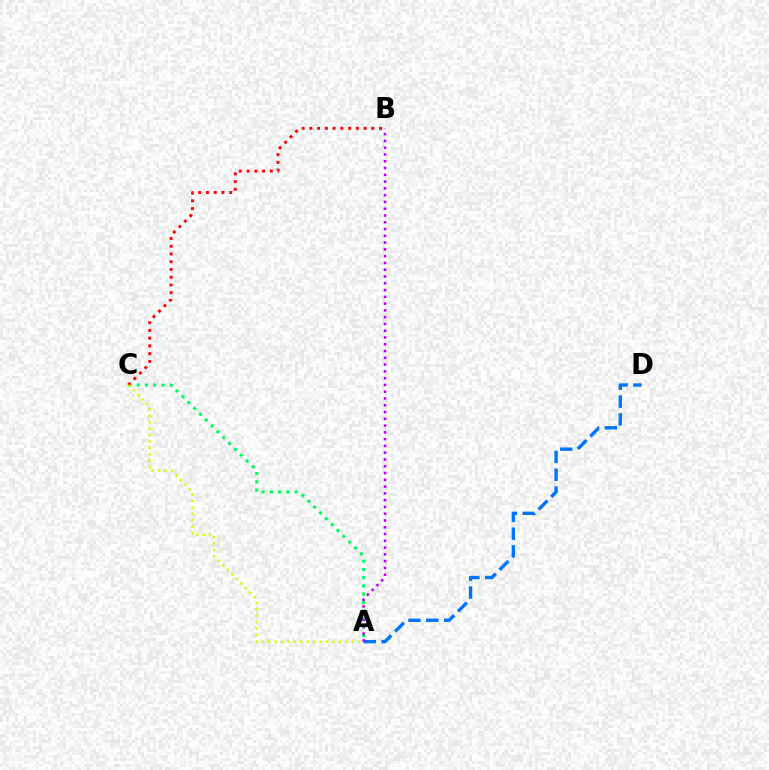{('A', 'C'): [{'color': '#00ff5c', 'line_style': 'dotted', 'thickness': 2.24}, {'color': '#d1ff00', 'line_style': 'dotted', 'thickness': 1.74}], ('B', 'C'): [{'color': '#ff0000', 'line_style': 'dotted', 'thickness': 2.11}], ('A', 'D'): [{'color': '#0074ff', 'line_style': 'dashed', 'thickness': 2.42}], ('A', 'B'): [{'color': '#b900ff', 'line_style': 'dotted', 'thickness': 1.84}]}